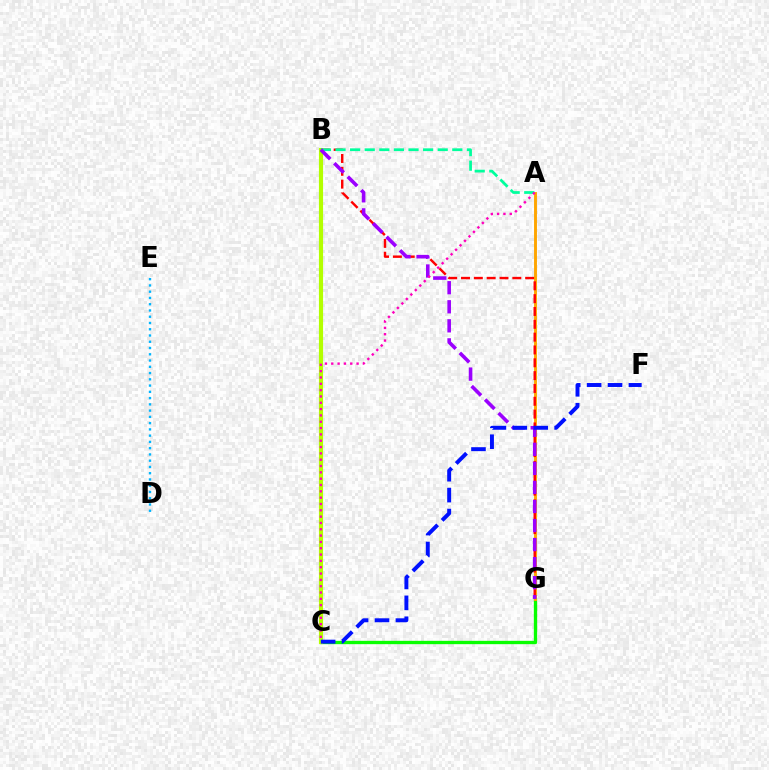{('C', 'G'): [{'color': '#08ff00', 'line_style': 'solid', 'thickness': 2.4}], ('A', 'G'): [{'color': '#ffa500', 'line_style': 'solid', 'thickness': 2.09}], ('B', 'C'): [{'color': '#b3ff00', 'line_style': 'solid', 'thickness': 2.99}], ('B', 'G'): [{'color': '#ff0000', 'line_style': 'dashed', 'thickness': 1.74}, {'color': '#9b00ff', 'line_style': 'dashed', 'thickness': 2.59}], ('A', 'B'): [{'color': '#00ff9d', 'line_style': 'dashed', 'thickness': 1.98}], ('D', 'E'): [{'color': '#00b5ff', 'line_style': 'dotted', 'thickness': 1.7}], ('C', 'F'): [{'color': '#0010ff', 'line_style': 'dashed', 'thickness': 2.84}], ('A', 'C'): [{'color': '#ff00bd', 'line_style': 'dotted', 'thickness': 1.72}]}